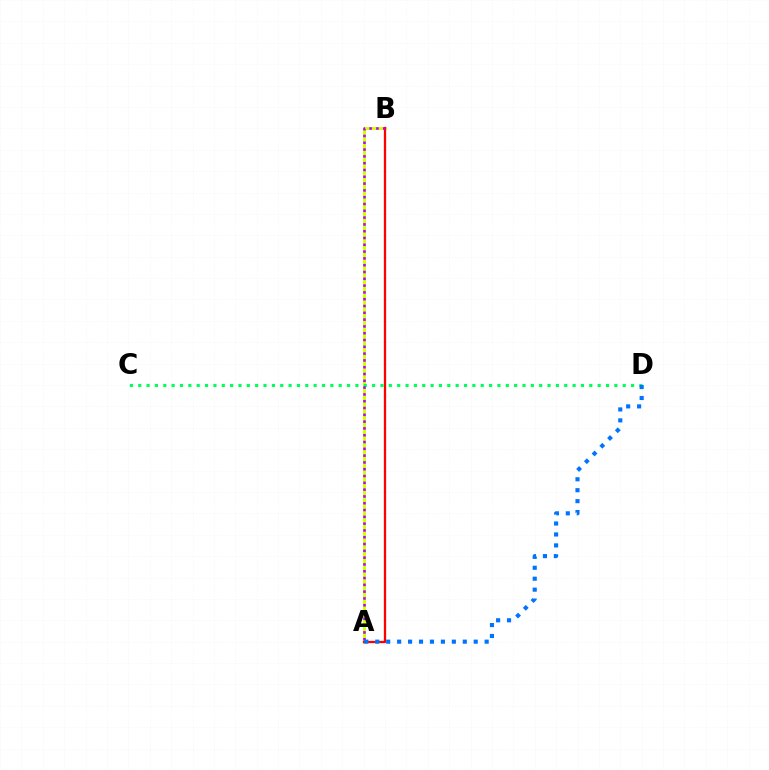{('A', 'B'): [{'color': '#d1ff00', 'line_style': 'solid', 'thickness': 2.07}, {'color': '#ff0000', 'line_style': 'solid', 'thickness': 1.64}, {'color': '#b900ff', 'line_style': 'dotted', 'thickness': 1.85}], ('C', 'D'): [{'color': '#00ff5c', 'line_style': 'dotted', 'thickness': 2.27}], ('A', 'D'): [{'color': '#0074ff', 'line_style': 'dotted', 'thickness': 2.97}]}